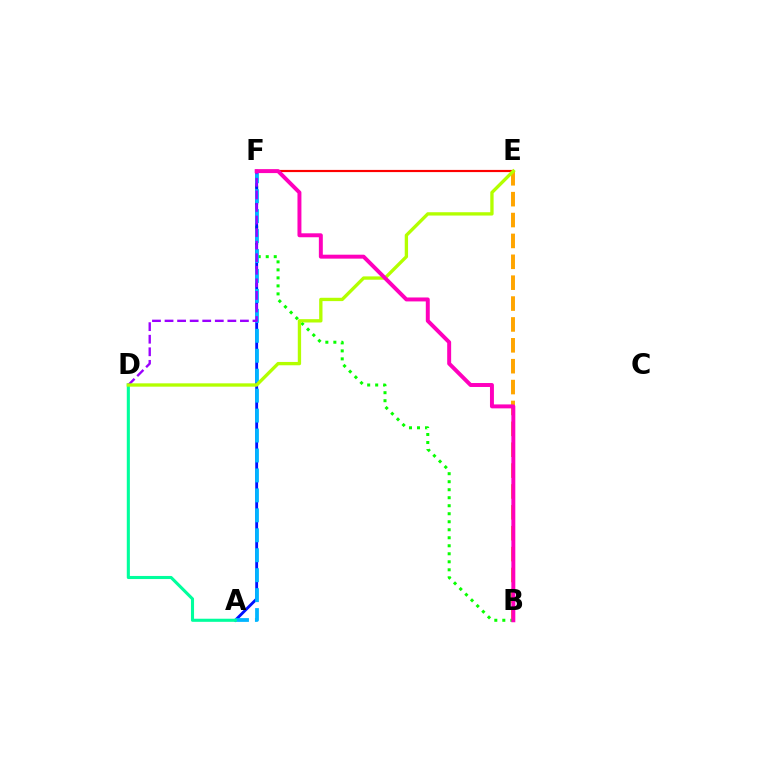{('E', 'F'): [{'color': '#ff0000', 'line_style': 'solid', 'thickness': 1.57}], ('B', 'E'): [{'color': '#ffa500', 'line_style': 'dashed', 'thickness': 2.84}], ('B', 'F'): [{'color': '#08ff00', 'line_style': 'dotted', 'thickness': 2.18}, {'color': '#ff00bd', 'line_style': 'solid', 'thickness': 2.84}], ('A', 'F'): [{'color': '#0010ff', 'line_style': 'solid', 'thickness': 2.05}, {'color': '#00b5ff', 'line_style': 'dashed', 'thickness': 2.71}], ('A', 'D'): [{'color': '#00ff9d', 'line_style': 'solid', 'thickness': 2.23}], ('D', 'F'): [{'color': '#9b00ff', 'line_style': 'dashed', 'thickness': 1.71}], ('D', 'E'): [{'color': '#b3ff00', 'line_style': 'solid', 'thickness': 2.4}]}